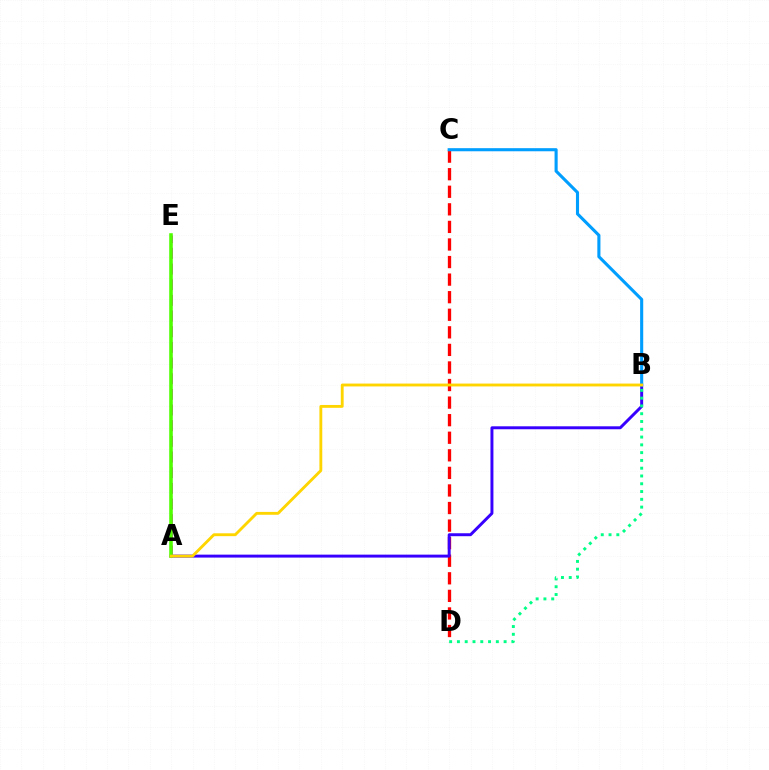{('C', 'D'): [{'color': '#ff0000', 'line_style': 'dashed', 'thickness': 2.39}], ('A', 'B'): [{'color': '#3700ff', 'line_style': 'solid', 'thickness': 2.13}, {'color': '#ffd500', 'line_style': 'solid', 'thickness': 2.06}], ('A', 'E'): [{'color': '#ff00ed', 'line_style': 'dashed', 'thickness': 2.13}, {'color': '#4fff00', 'line_style': 'solid', 'thickness': 2.57}], ('B', 'C'): [{'color': '#009eff', 'line_style': 'solid', 'thickness': 2.23}], ('B', 'D'): [{'color': '#00ff86', 'line_style': 'dotted', 'thickness': 2.11}]}